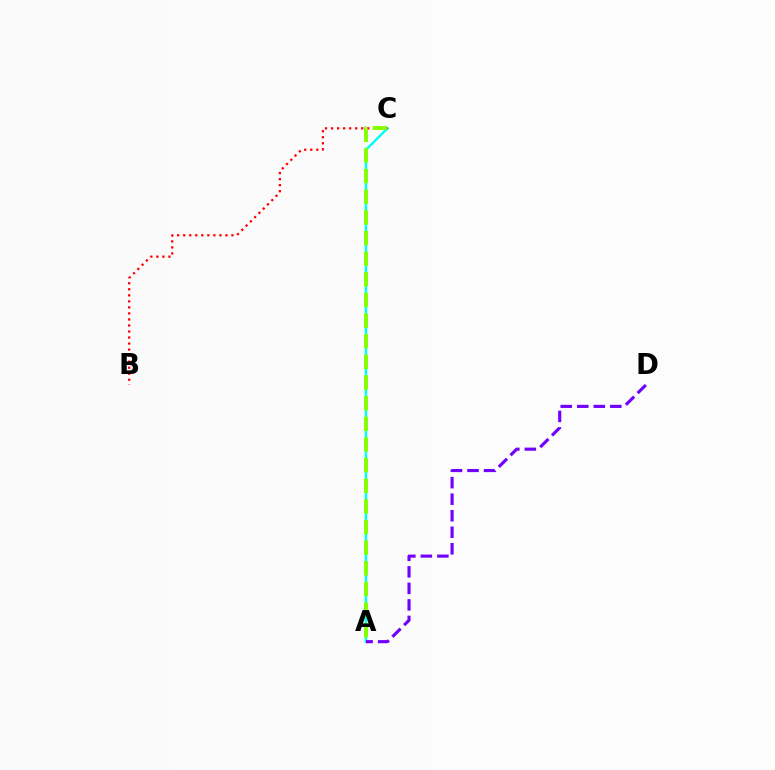{('A', 'C'): [{'color': '#00fff6', 'line_style': 'solid', 'thickness': 1.76}, {'color': '#84ff00', 'line_style': 'dashed', 'thickness': 2.8}], ('B', 'C'): [{'color': '#ff0000', 'line_style': 'dotted', 'thickness': 1.64}], ('A', 'D'): [{'color': '#7200ff', 'line_style': 'dashed', 'thickness': 2.25}]}